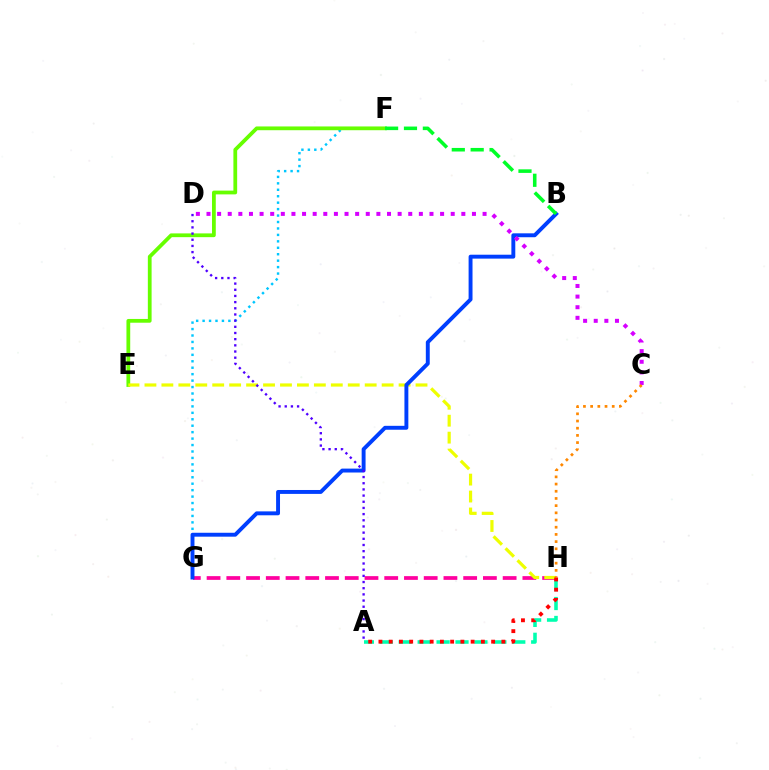{('A', 'H'): [{'color': '#00ffaf', 'line_style': 'dashed', 'thickness': 2.57}, {'color': '#ff0000', 'line_style': 'dotted', 'thickness': 2.78}], ('F', 'G'): [{'color': '#00c7ff', 'line_style': 'dotted', 'thickness': 1.75}], ('E', 'F'): [{'color': '#66ff00', 'line_style': 'solid', 'thickness': 2.71}], ('G', 'H'): [{'color': '#ff00a0', 'line_style': 'dashed', 'thickness': 2.68}], ('E', 'H'): [{'color': '#eeff00', 'line_style': 'dashed', 'thickness': 2.3}], ('B', 'G'): [{'color': '#003fff', 'line_style': 'solid', 'thickness': 2.82}], ('C', 'D'): [{'color': '#d600ff', 'line_style': 'dotted', 'thickness': 2.89}], ('C', 'H'): [{'color': '#ff8800', 'line_style': 'dotted', 'thickness': 1.95}], ('A', 'D'): [{'color': '#4f00ff', 'line_style': 'dotted', 'thickness': 1.68}], ('B', 'F'): [{'color': '#00ff27', 'line_style': 'dashed', 'thickness': 2.57}]}